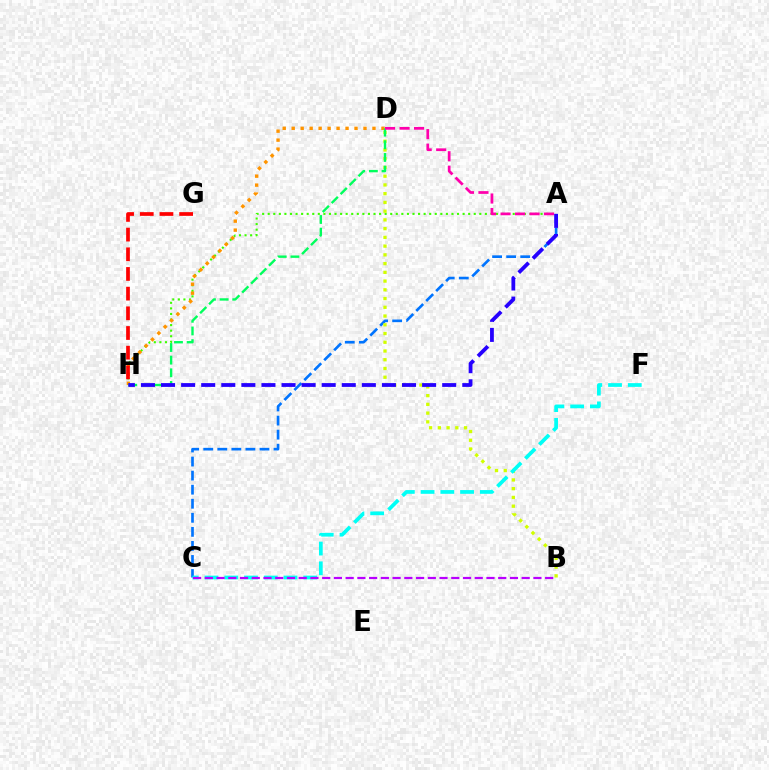{('A', 'H'): [{'color': '#3dff00', 'line_style': 'dotted', 'thickness': 1.51}, {'color': '#2500ff', 'line_style': 'dashed', 'thickness': 2.73}], ('D', 'H'): [{'color': '#ff9400', 'line_style': 'dotted', 'thickness': 2.44}, {'color': '#00ff5c', 'line_style': 'dashed', 'thickness': 1.72}], ('A', 'C'): [{'color': '#0074ff', 'line_style': 'dashed', 'thickness': 1.91}], ('B', 'D'): [{'color': '#d1ff00', 'line_style': 'dotted', 'thickness': 2.37}], ('C', 'F'): [{'color': '#00fff6', 'line_style': 'dashed', 'thickness': 2.68}], ('G', 'H'): [{'color': '#ff0000', 'line_style': 'dashed', 'thickness': 2.67}], ('A', 'D'): [{'color': '#ff00ac', 'line_style': 'dashed', 'thickness': 1.97}], ('B', 'C'): [{'color': '#b900ff', 'line_style': 'dashed', 'thickness': 1.59}]}